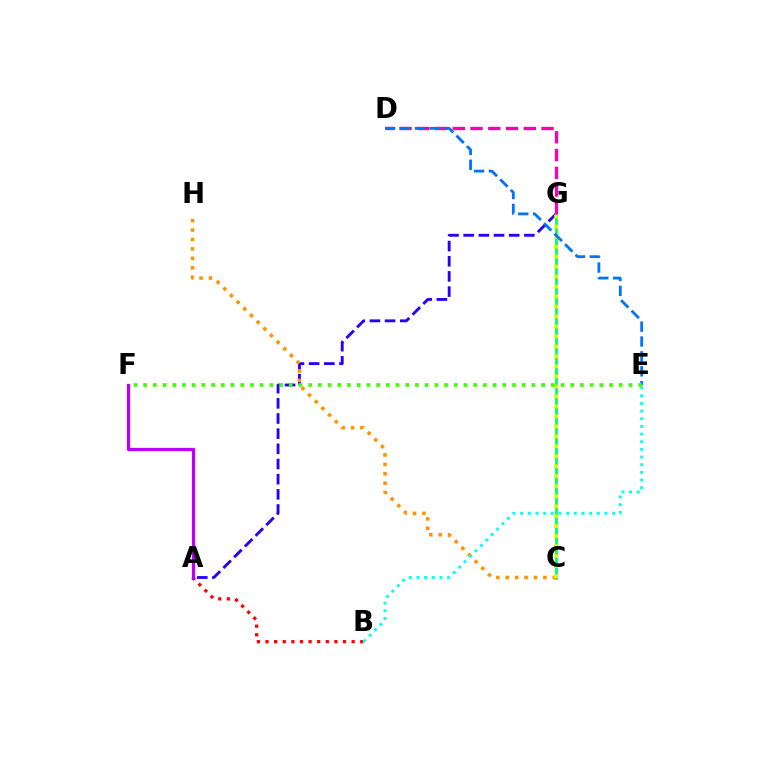{('A', 'G'): [{'color': '#2500ff', 'line_style': 'dashed', 'thickness': 2.06}], ('C', 'G'): [{'color': '#00ff5c', 'line_style': 'solid', 'thickness': 1.99}, {'color': '#d1ff00', 'line_style': 'dotted', 'thickness': 2.71}], ('D', 'G'): [{'color': '#ff00ac', 'line_style': 'dashed', 'thickness': 2.41}], ('C', 'H'): [{'color': '#ff9400', 'line_style': 'dotted', 'thickness': 2.56}], ('A', 'B'): [{'color': '#ff0000', 'line_style': 'dotted', 'thickness': 2.34}], ('B', 'E'): [{'color': '#00fff6', 'line_style': 'dotted', 'thickness': 2.08}], ('D', 'E'): [{'color': '#0074ff', 'line_style': 'dashed', 'thickness': 2.02}], ('A', 'F'): [{'color': '#b900ff', 'line_style': 'solid', 'thickness': 2.35}], ('E', 'F'): [{'color': '#3dff00', 'line_style': 'dotted', 'thickness': 2.64}]}